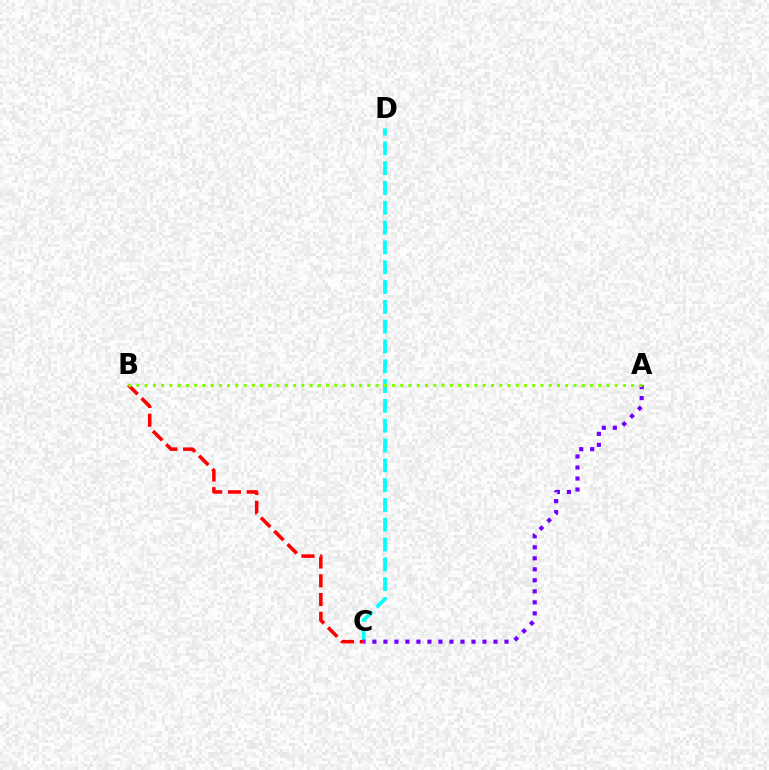{('C', 'D'): [{'color': '#00fff6', 'line_style': 'dashed', 'thickness': 2.69}], ('A', 'C'): [{'color': '#7200ff', 'line_style': 'dotted', 'thickness': 2.99}], ('B', 'C'): [{'color': '#ff0000', 'line_style': 'dashed', 'thickness': 2.55}], ('A', 'B'): [{'color': '#84ff00', 'line_style': 'dotted', 'thickness': 2.24}]}